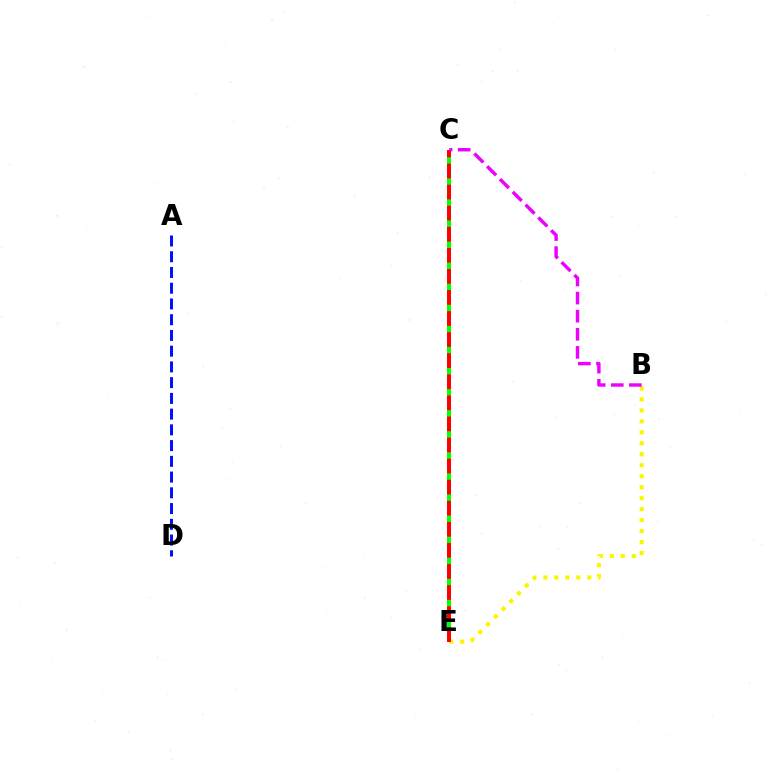{('A', 'D'): [{'color': '#0010ff', 'line_style': 'dashed', 'thickness': 2.14}], ('C', 'E'): [{'color': '#00fff6', 'line_style': 'dashed', 'thickness': 2.84}, {'color': '#08ff00', 'line_style': 'dashed', 'thickness': 2.91}, {'color': '#ff0000', 'line_style': 'dashed', 'thickness': 2.86}], ('B', 'E'): [{'color': '#fcf500', 'line_style': 'dotted', 'thickness': 2.98}], ('B', 'C'): [{'color': '#ee00ff', 'line_style': 'dashed', 'thickness': 2.46}]}